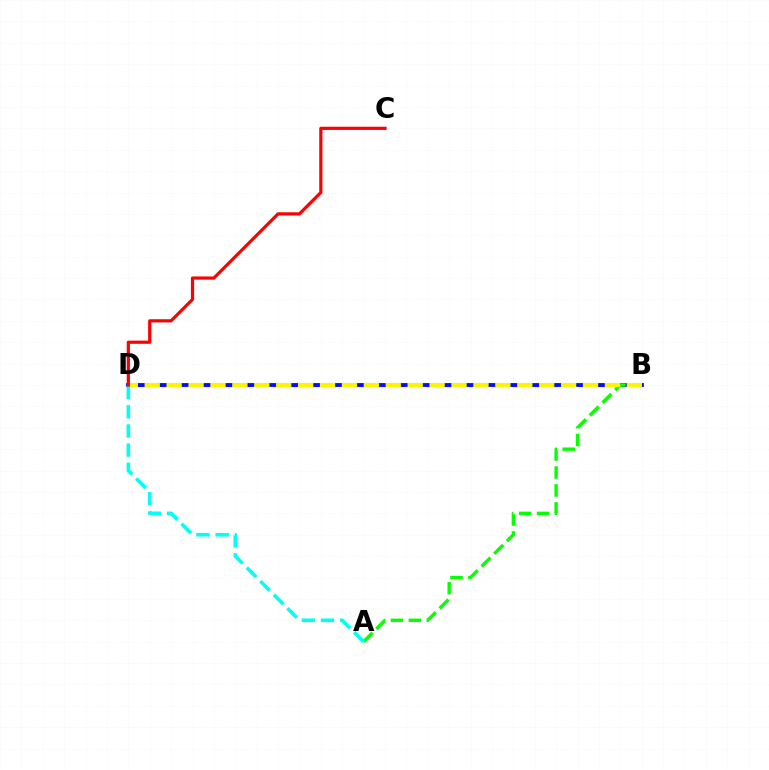{('B', 'D'): [{'color': '#ee00ff', 'line_style': 'dashed', 'thickness': 2.31}, {'color': '#0010ff', 'line_style': 'solid', 'thickness': 2.75}, {'color': '#fcf500', 'line_style': 'dashed', 'thickness': 2.98}], ('A', 'B'): [{'color': '#08ff00', 'line_style': 'dashed', 'thickness': 2.44}], ('A', 'D'): [{'color': '#00fff6', 'line_style': 'dashed', 'thickness': 2.6}], ('C', 'D'): [{'color': '#ff0000', 'line_style': 'solid', 'thickness': 2.3}]}